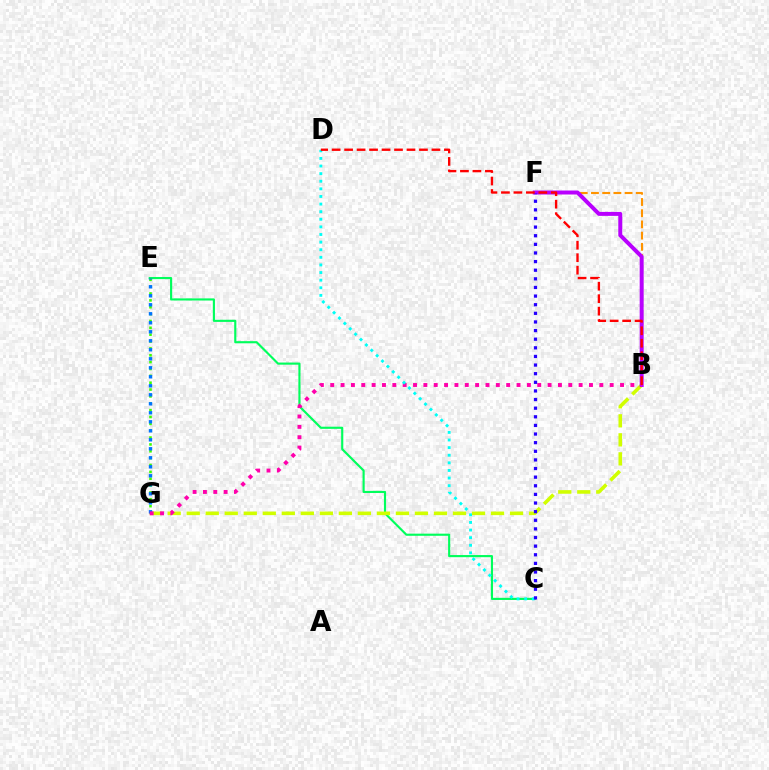{('C', 'E'): [{'color': '#00ff5c', 'line_style': 'solid', 'thickness': 1.54}], ('B', 'G'): [{'color': '#d1ff00', 'line_style': 'dashed', 'thickness': 2.58}, {'color': '#ff00ac', 'line_style': 'dotted', 'thickness': 2.81}], ('E', 'G'): [{'color': '#3dff00', 'line_style': 'dotted', 'thickness': 1.86}, {'color': '#0074ff', 'line_style': 'dotted', 'thickness': 2.45}], ('B', 'F'): [{'color': '#ff9400', 'line_style': 'dashed', 'thickness': 1.52}, {'color': '#b900ff', 'line_style': 'solid', 'thickness': 2.86}], ('C', 'D'): [{'color': '#00fff6', 'line_style': 'dotted', 'thickness': 2.07}], ('C', 'F'): [{'color': '#2500ff', 'line_style': 'dotted', 'thickness': 2.34}], ('B', 'D'): [{'color': '#ff0000', 'line_style': 'dashed', 'thickness': 1.69}]}